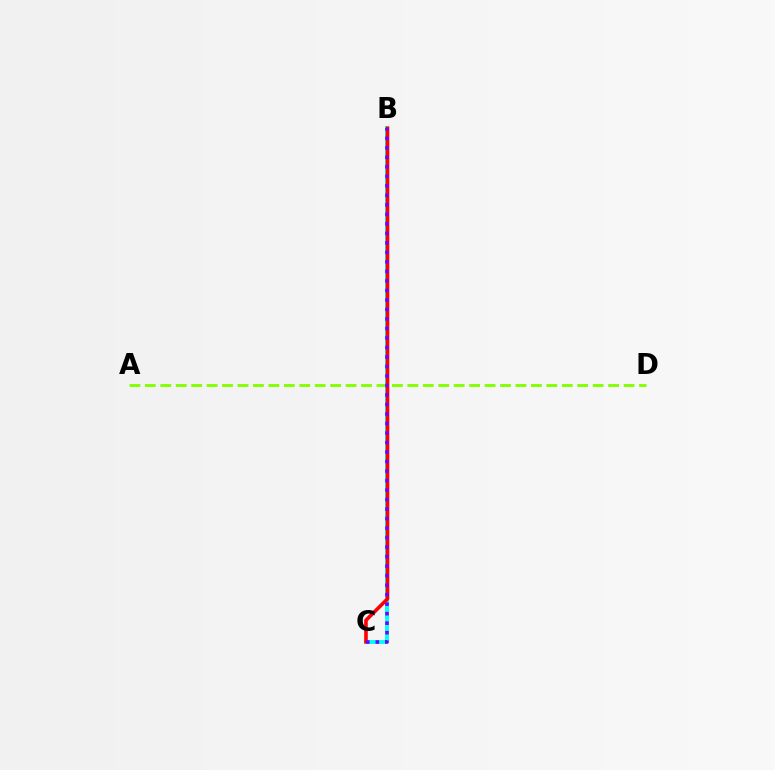{('B', 'C'): [{'color': '#00fff6', 'line_style': 'solid', 'thickness': 2.83}, {'color': '#ff0000', 'line_style': 'solid', 'thickness': 2.59}, {'color': '#7200ff', 'line_style': 'dotted', 'thickness': 2.58}], ('A', 'D'): [{'color': '#84ff00', 'line_style': 'dashed', 'thickness': 2.1}]}